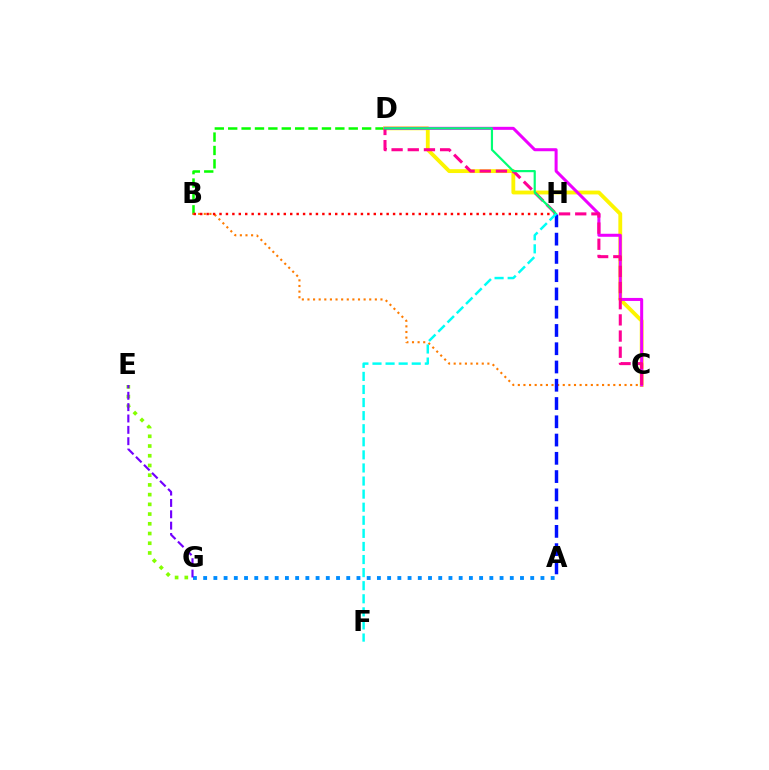{('B', 'D'): [{'color': '#08ff00', 'line_style': 'dashed', 'thickness': 1.82}], ('C', 'D'): [{'color': '#fcf500', 'line_style': 'solid', 'thickness': 2.76}, {'color': '#ee00ff', 'line_style': 'solid', 'thickness': 2.18}, {'color': '#ff0094', 'line_style': 'dashed', 'thickness': 2.2}], ('B', 'C'): [{'color': '#ff7c00', 'line_style': 'dotted', 'thickness': 1.53}], ('B', 'H'): [{'color': '#ff0000', 'line_style': 'dotted', 'thickness': 1.75}], ('D', 'H'): [{'color': '#00ff74', 'line_style': 'solid', 'thickness': 1.57}], ('A', 'G'): [{'color': '#008cff', 'line_style': 'dotted', 'thickness': 2.78}], ('A', 'H'): [{'color': '#0010ff', 'line_style': 'dashed', 'thickness': 2.48}], ('E', 'G'): [{'color': '#84ff00', 'line_style': 'dotted', 'thickness': 2.64}, {'color': '#7200ff', 'line_style': 'dashed', 'thickness': 1.54}], ('F', 'H'): [{'color': '#00fff6', 'line_style': 'dashed', 'thickness': 1.78}]}